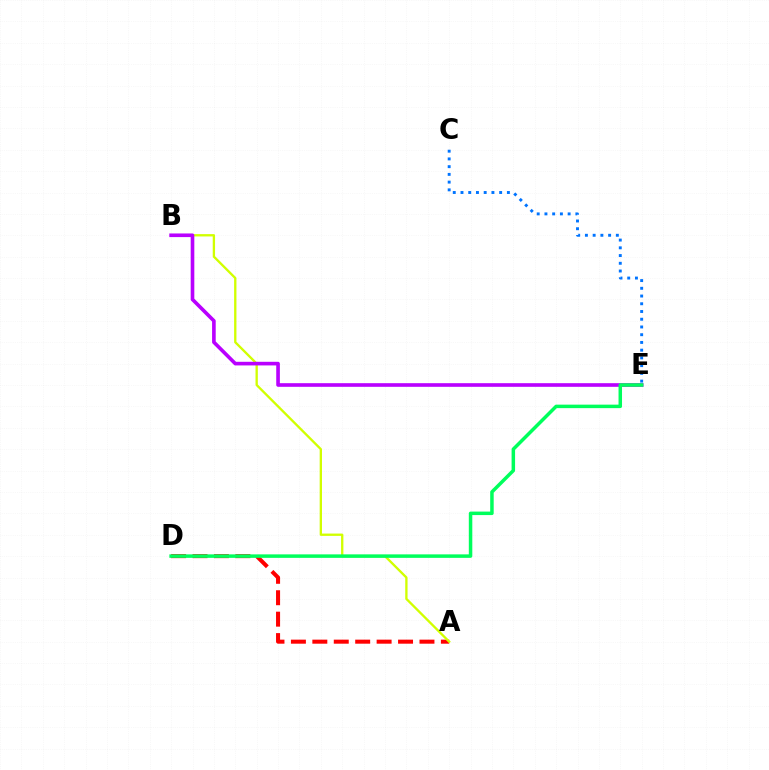{('A', 'D'): [{'color': '#ff0000', 'line_style': 'dashed', 'thickness': 2.91}], ('A', 'B'): [{'color': '#d1ff00', 'line_style': 'solid', 'thickness': 1.67}], ('C', 'E'): [{'color': '#0074ff', 'line_style': 'dotted', 'thickness': 2.1}], ('B', 'E'): [{'color': '#b900ff', 'line_style': 'solid', 'thickness': 2.61}], ('D', 'E'): [{'color': '#00ff5c', 'line_style': 'solid', 'thickness': 2.51}]}